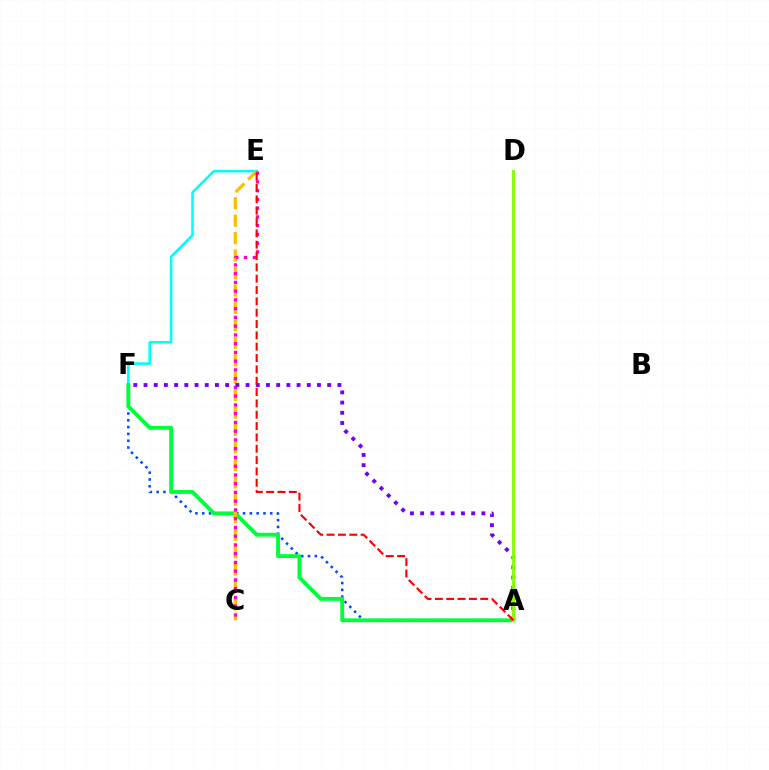{('E', 'F'): [{'color': '#00fff6', 'line_style': 'solid', 'thickness': 1.87}], ('A', 'F'): [{'color': '#004bff', 'line_style': 'dotted', 'thickness': 1.85}, {'color': '#00ff39', 'line_style': 'solid', 'thickness': 2.79}, {'color': '#7200ff', 'line_style': 'dotted', 'thickness': 2.77}], ('C', 'E'): [{'color': '#ffbd00', 'line_style': 'dashed', 'thickness': 2.37}, {'color': '#ff00cf', 'line_style': 'dotted', 'thickness': 2.38}], ('A', 'D'): [{'color': '#84ff00', 'line_style': 'solid', 'thickness': 2.08}], ('A', 'E'): [{'color': '#ff0000', 'line_style': 'dashed', 'thickness': 1.54}]}